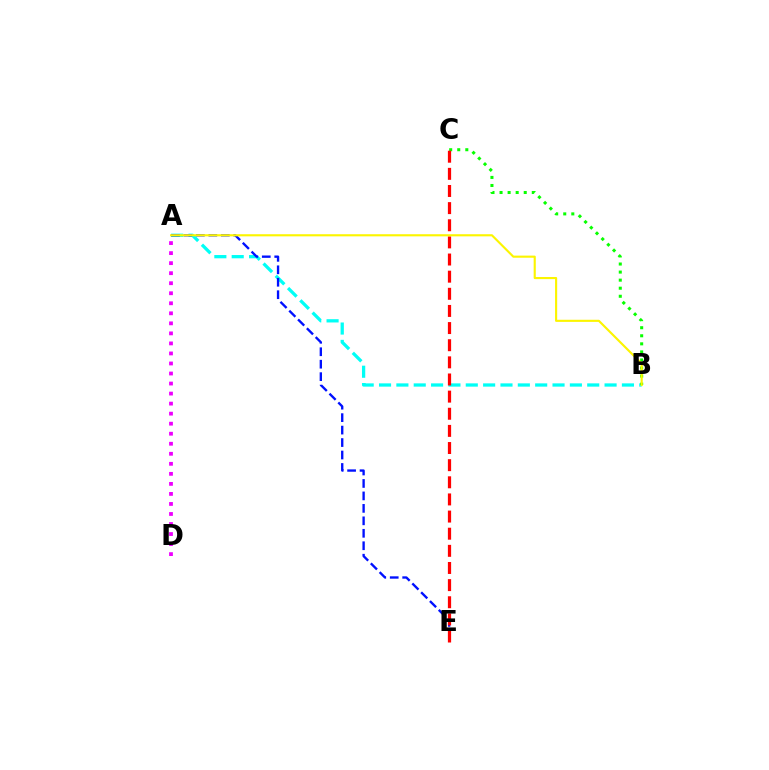{('A', 'B'): [{'color': '#00fff6', 'line_style': 'dashed', 'thickness': 2.36}, {'color': '#fcf500', 'line_style': 'solid', 'thickness': 1.53}], ('A', 'E'): [{'color': '#0010ff', 'line_style': 'dashed', 'thickness': 1.69}], ('B', 'C'): [{'color': '#08ff00', 'line_style': 'dotted', 'thickness': 2.19}], ('C', 'E'): [{'color': '#ff0000', 'line_style': 'dashed', 'thickness': 2.33}], ('A', 'D'): [{'color': '#ee00ff', 'line_style': 'dotted', 'thickness': 2.73}]}